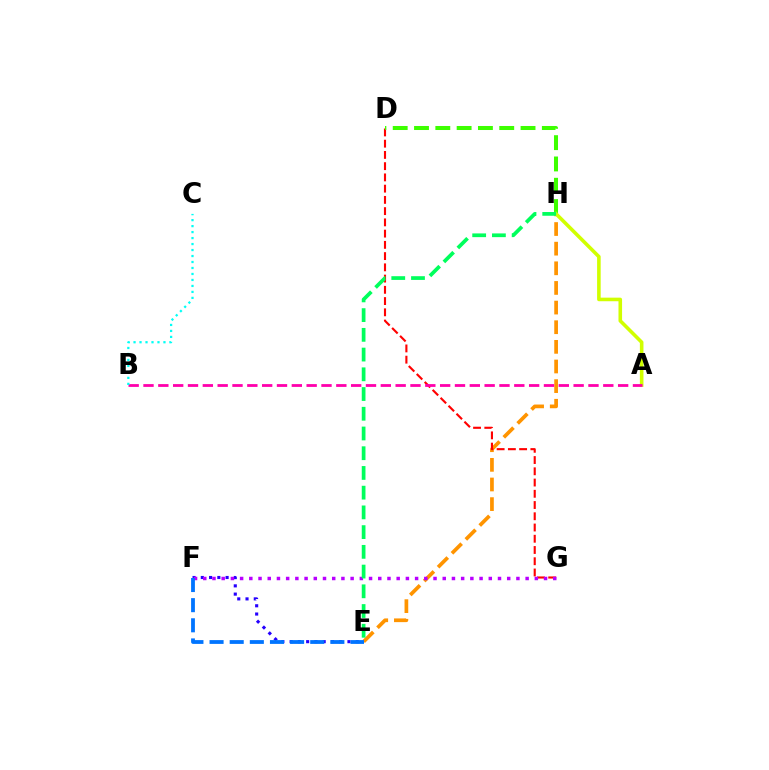{('E', 'F'): [{'color': '#2500ff', 'line_style': 'dotted', 'thickness': 2.24}, {'color': '#0074ff', 'line_style': 'dashed', 'thickness': 2.74}], ('E', 'H'): [{'color': '#ff9400', 'line_style': 'dashed', 'thickness': 2.67}, {'color': '#00ff5c', 'line_style': 'dashed', 'thickness': 2.68}], ('D', 'G'): [{'color': '#ff0000', 'line_style': 'dashed', 'thickness': 1.53}], ('D', 'H'): [{'color': '#3dff00', 'line_style': 'dashed', 'thickness': 2.89}], ('A', 'H'): [{'color': '#d1ff00', 'line_style': 'solid', 'thickness': 2.58}], ('F', 'G'): [{'color': '#b900ff', 'line_style': 'dotted', 'thickness': 2.5}], ('A', 'B'): [{'color': '#ff00ac', 'line_style': 'dashed', 'thickness': 2.01}], ('B', 'C'): [{'color': '#00fff6', 'line_style': 'dotted', 'thickness': 1.63}]}